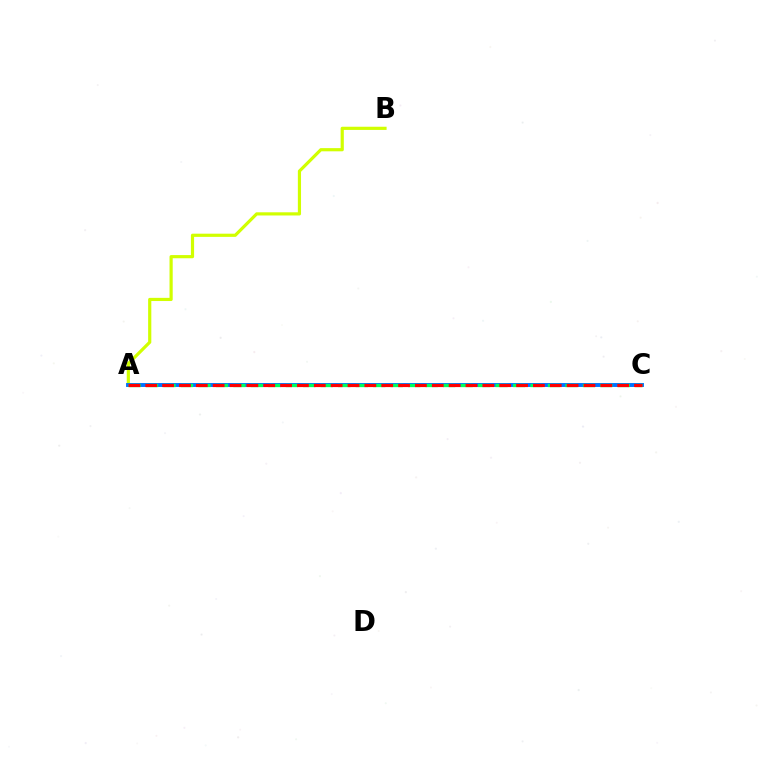{('A', 'B'): [{'color': '#d1ff00', 'line_style': 'solid', 'thickness': 2.29}], ('A', 'C'): [{'color': '#b900ff', 'line_style': 'dotted', 'thickness': 1.69}, {'color': '#0074ff', 'line_style': 'solid', 'thickness': 2.8}, {'color': '#00ff5c', 'line_style': 'dashed', 'thickness': 2.37}, {'color': '#ff0000', 'line_style': 'dashed', 'thickness': 2.29}]}